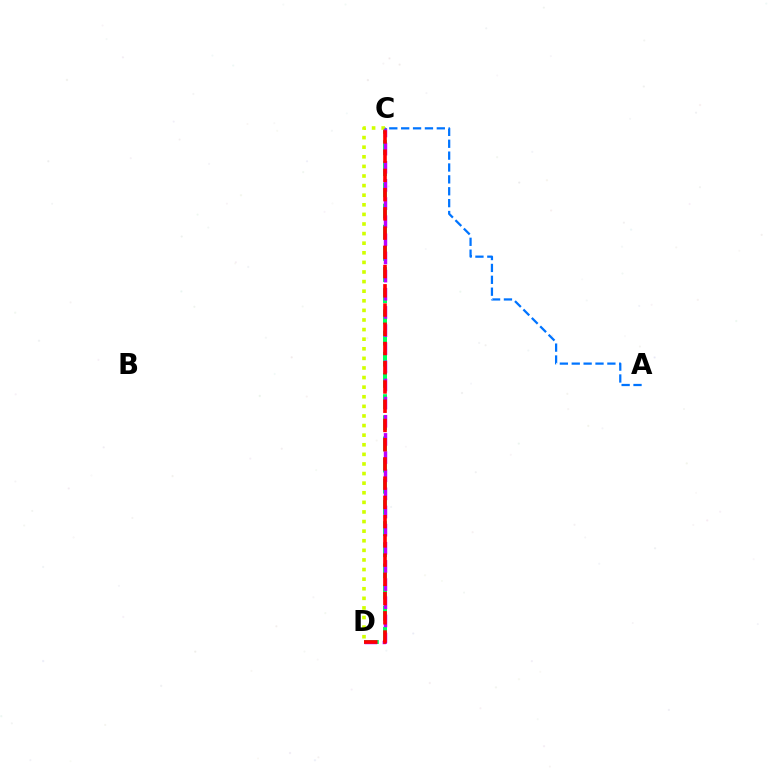{('C', 'D'): [{'color': '#00ff5c', 'line_style': 'dashed', 'thickness': 2.88}, {'color': '#d1ff00', 'line_style': 'dotted', 'thickness': 2.61}, {'color': '#b900ff', 'line_style': 'dashed', 'thickness': 2.47}, {'color': '#ff0000', 'line_style': 'dashed', 'thickness': 2.61}], ('A', 'C'): [{'color': '#0074ff', 'line_style': 'dashed', 'thickness': 1.61}]}